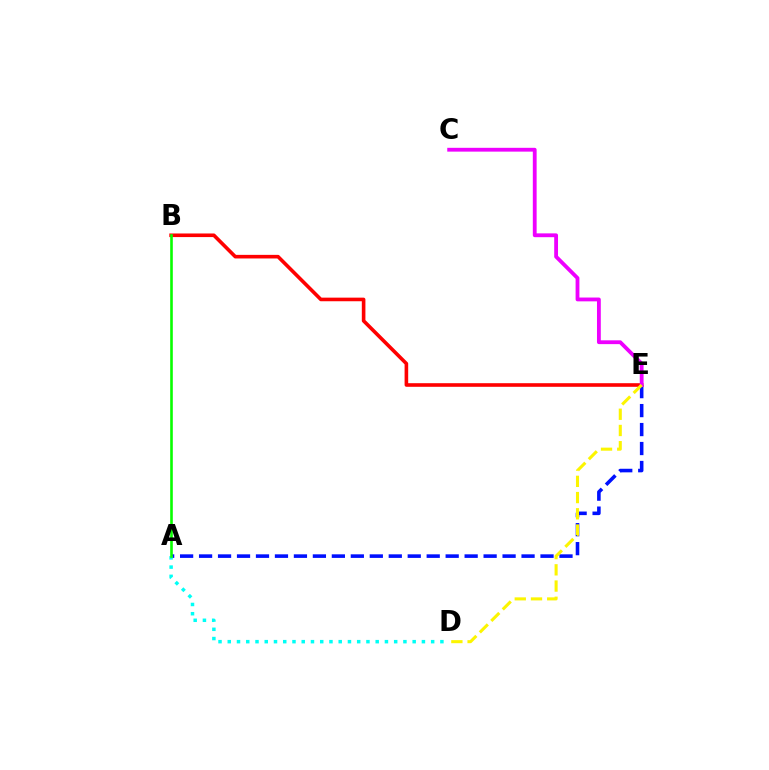{('A', 'E'): [{'color': '#0010ff', 'line_style': 'dashed', 'thickness': 2.58}], ('A', 'D'): [{'color': '#00fff6', 'line_style': 'dotted', 'thickness': 2.51}], ('B', 'E'): [{'color': '#ff0000', 'line_style': 'solid', 'thickness': 2.6}], ('A', 'B'): [{'color': '#08ff00', 'line_style': 'solid', 'thickness': 1.89}], ('C', 'E'): [{'color': '#ee00ff', 'line_style': 'solid', 'thickness': 2.75}], ('D', 'E'): [{'color': '#fcf500', 'line_style': 'dashed', 'thickness': 2.2}]}